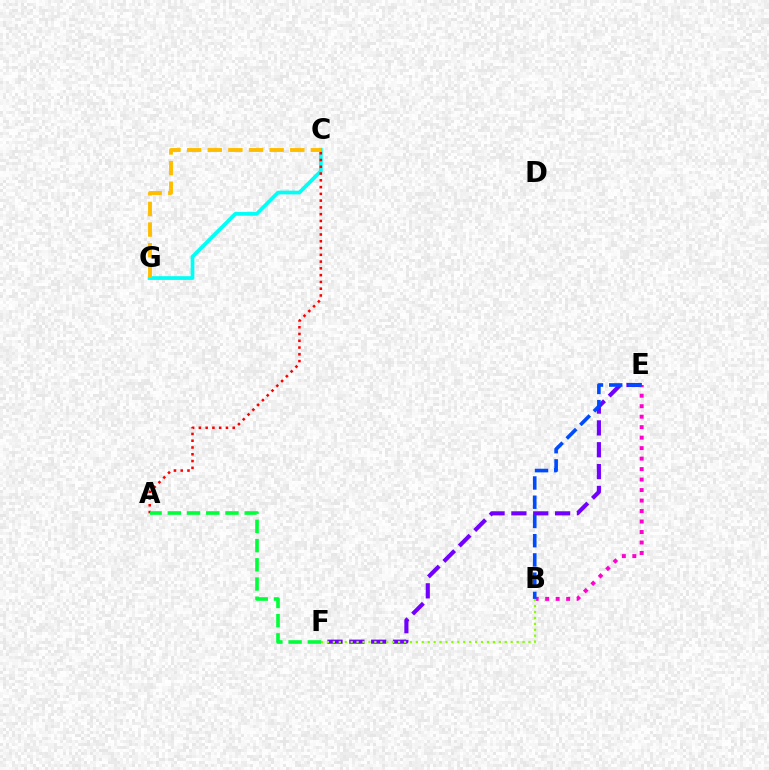{('E', 'F'): [{'color': '#7200ff', 'line_style': 'dashed', 'thickness': 2.97}], ('B', 'E'): [{'color': '#ff00cf', 'line_style': 'dotted', 'thickness': 2.85}, {'color': '#004bff', 'line_style': 'dashed', 'thickness': 2.61}], ('C', 'G'): [{'color': '#00fff6', 'line_style': 'solid', 'thickness': 2.68}, {'color': '#ffbd00', 'line_style': 'dashed', 'thickness': 2.8}], ('B', 'F'): [{'color': '#84ff00', 'line_style': 'dotted', 'thickness': 1.61}], ('A', 'C'): [{'color': '#ff0000', 'line_style': 'dotted', 'thickness': 1.84}], ('A', 'F'): [{'color': '#00ff39', 'line_style': 'dashed', 'thickness': 2.61}]}